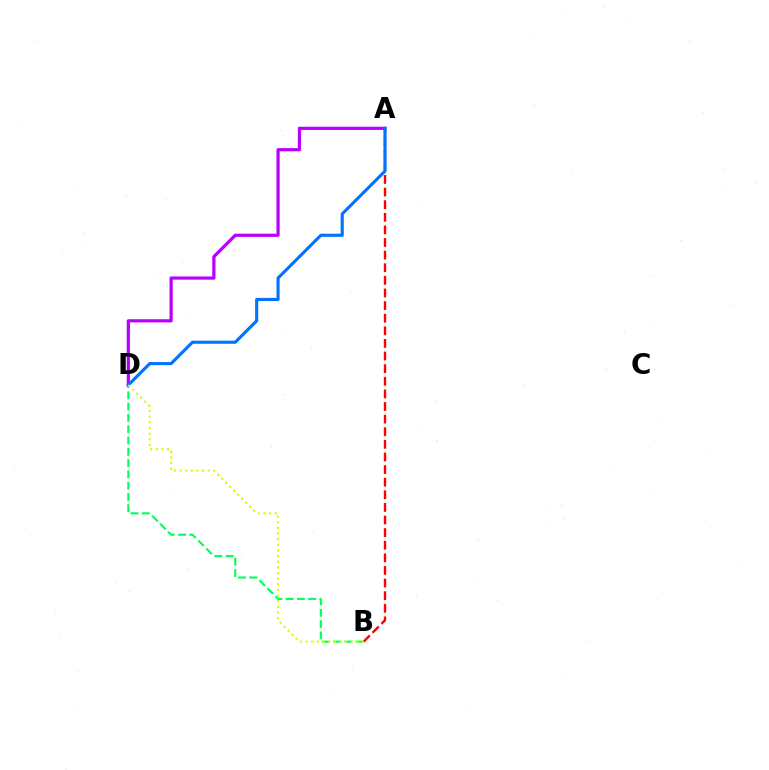{('A', 'D'): [{'color': '#b900ff', 'line_style': 'solid', 'thickness': 2.32}, {'color': '#0074ff', 'line_style': 'solid', 'thickness': 2.24}], ('B', 'D'): [{'color': '#00ff5c', 'line_style': 'dashed', 'thickness': 1.53}, {'color': '#d1ff00', 'line_style': 'dotted', 'thickness': 1.53}], ('A', 'B'): [{'color': '#ff0000', 'line_style': 'dashed', 'thickness': 1.71}]}